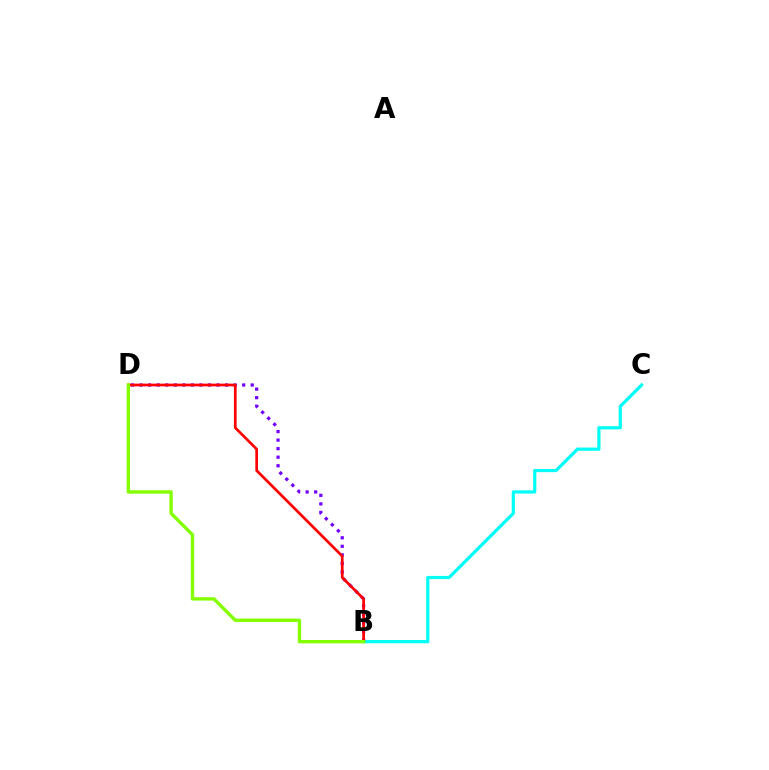{('B', 'C'): [{'color': '#00fff6', 'line_style': 'solid', 'thickness': 2.3}], ('B', 'D'): [{'color': '#7200ff', 'line_style': 'dotted', 'thickness': 2.32}, {'color': '#ff0000', 'line_style': 'solid', 'thickness': 1.95}, {'color': '#84ff00', 'line_style': 'solid', 'thickness': 2.43}]}